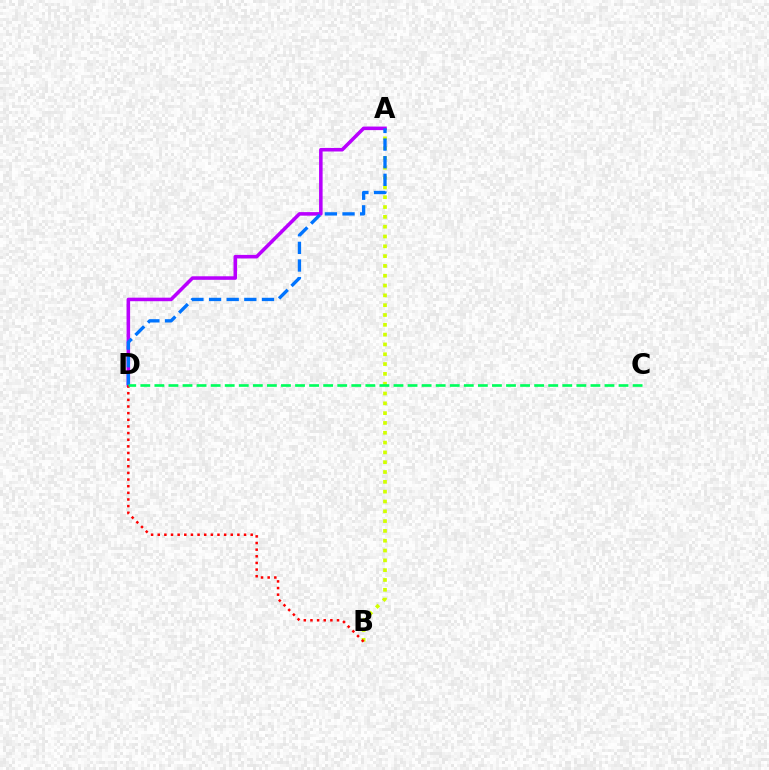{('A', 'B'): [{'color': '#d1ff00', 'line_style': 'dotted', 'thickness': 2.67}], ('A', 'D'): [{'color': '#b900ff', 'line_style': 'solid', 'thickness': 2.55}, {'color': '#0074ff', 'line_style': 'dashed', 'thickness': 2.4}], ('B', 'D'): [{'color': '#ff0000', 'line_style': 'dotted', 'thickness': 1.8}], ('C', 'D'): [{'color': '#00ff5c', 'line_style': 'dashed', 'thickness': 1.91}]}